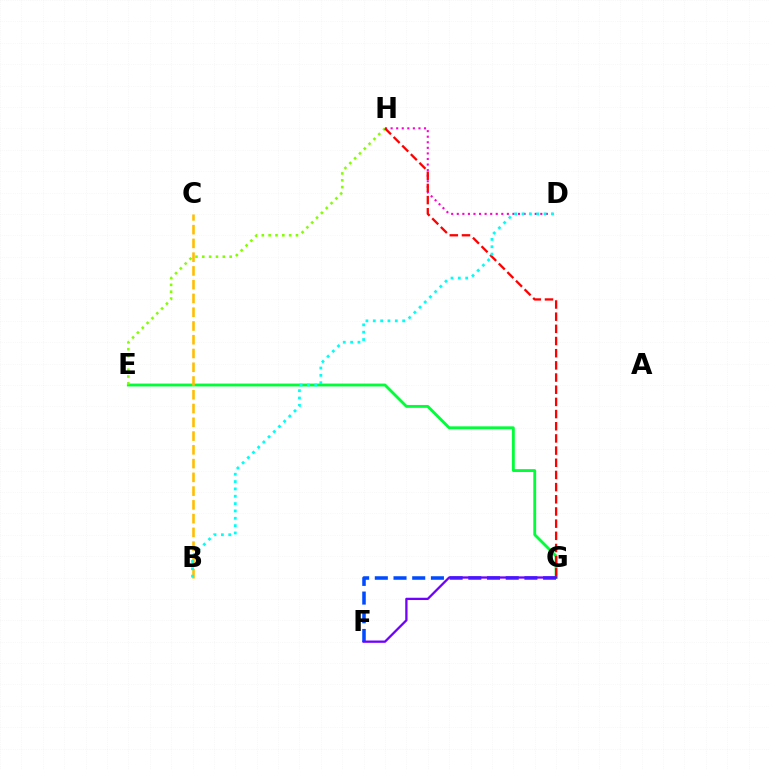{('E', 'G'): [{'color': '#00ff39', 'line_style': 'solid', 'thickness': 2.06}], ('F', 'G'): [{'color': '#004bff', 'line_style': 'dashed', 'thickness': 2.54}, {'color': '#7200ff', 'line_style': 'solid', 'thickness': 1.65}], ('D', 'H'): [{'color': '#ff00cf', 'line_style': 'dotted', 'thickness': 1.51}], ('B', 'C'): [{'color': '#ffbd00', 'line_style': 'dashed', 'thickness': 1.87}], ('E', 'H'): [{'color': '#84ff00', 'line_style': 'dotted', 'thickness': 1.86}], ('G', 'H'): [{'color': '#ff0000', 'line_style': 'dashed', 'thickness': 1.65}], ('B', 'D'): [{'color': '#00fff6', 'line_style': 'dotted', 'thickness': 1.99}]}